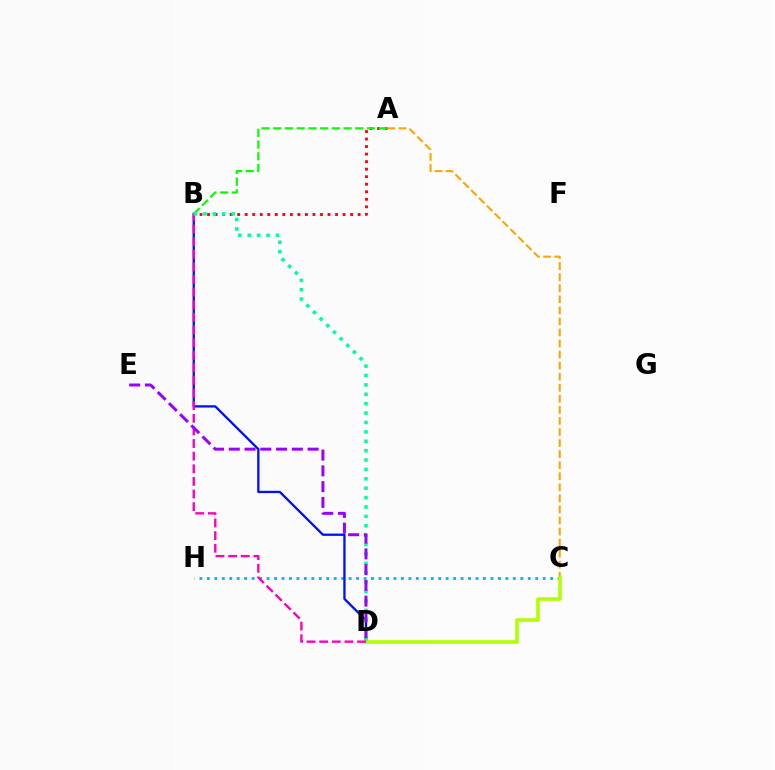{('A', 'C'): [{'color': '#ffa500', 'line_style': 'dashed', 'thickness': 1.5}], ('C', 'H'): [{'color': '#00b5ff', 'line_style': 'dotted', 'thickness': 2.03}], ('A', 'B'): [{'color': '#ff0000', 'line_style': 'dotted', 'thickness': 2.05}, {'color': '#08ff00', 'line_style': 'dashed', 'thickness': 1.59}], ('B', 'D'): [{'color': '#0010ff', 'line_style': 'solid', 'thickness': 1.66}, {'color': '#ff00bd', 'line_style': 'dashed', 'thickness': 1.71}, {'color': '#00ff9d', 'line_style': 'dotted', 'thickness': 2.55}], ('C', 'D'): [{'color': '#b3ff00', 'line_style': 'solid', 'thickness': 2.57}], ('D', 'E'): [{'color': '#9b00ff', 'line_style': 'dashed', 'thickness': 2.14}]}